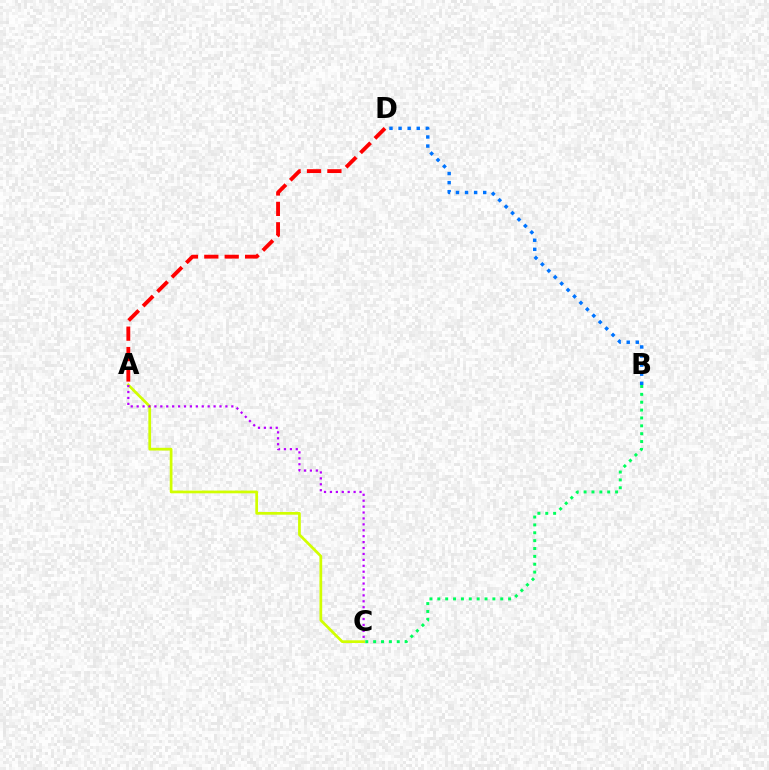{('A', 'D'): [{'color': '#ff0000', 'line_style': 'dashed', 'thickness': 2.77}], ('A', 'C'): [{'color': '#d1ff00', 'line_style': 'solid', 'thickness': 1.96}, {'color': '#b900ff', 'line_style': 'dotted', 'thickness': 1.61}], ('B', 'C'): [{'color': '#00ff5c', 'line_style': 'dotted', 'thickness': 2.14}], ('B', 'D'): [{'color': '#0074ff', 'line_style': 'dotted', 'thickness': 2.47}]}